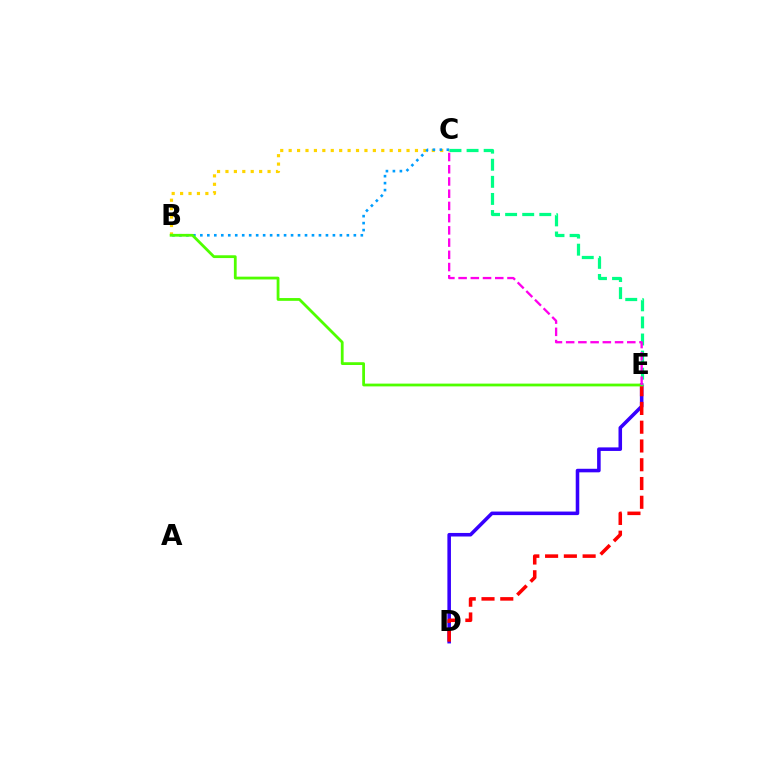{('D', 'E'): [{'color': '#3700ff', 'line_style': 'solid', 'thickness': 2.56}, {'color': '#ff0000', 'line_style': 'dashed', 'thickness': 2.55}], ('B', 'C'): [{'color': '#ffd500', 'line_style': 'dotted', 'thickness': 2.29}, {'color': '#009eff', 'line_style': 'dotted', 'thickness': 1.9}], ('B', 'E'): [{'color': '#4fff00', 'line_style': 'solid', 'thickness': 2.0}], ('C', 'E'): [{'color': '#00ff86', 'line_style': 'dashed', 'thickness': 2.32}, {'color': '#ff00ed', 'line_style': 'dashed', 'thickness': 1.66}]}